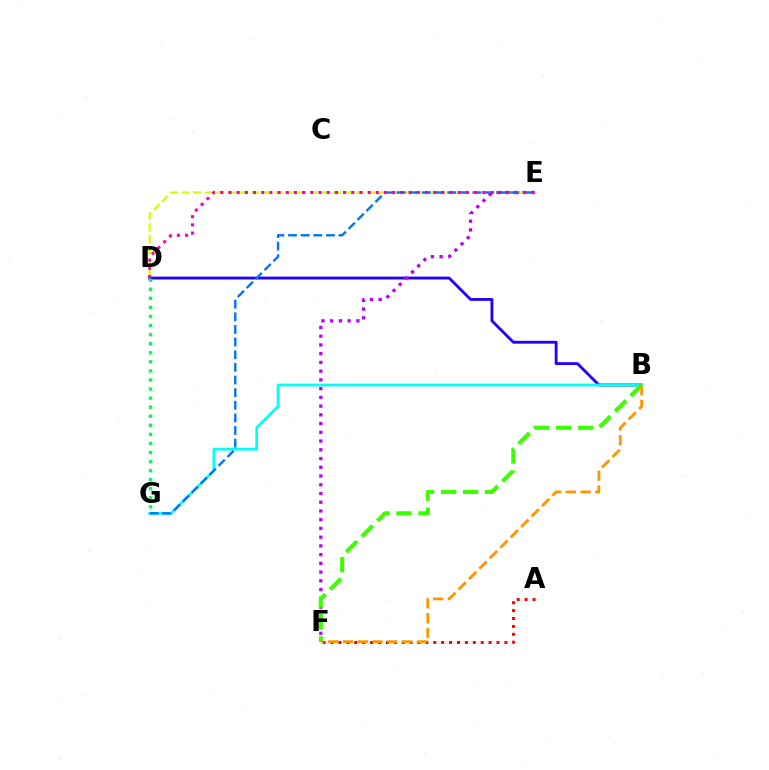{('B', 'D'): [{'color': '#2500ff', 'line_style': 'solid', 'thickness': 2.05}], ('D', 'E'): [{'color': '#d1ff00', 'line_style': 'dashed', 'thickness': 1.58}, {'color': '#ff00ac', 'line_style': 'dotted', 'thickness': 2.22}], ('B', 'G'): [{'color': '#00fff6', 'line_style': 'solid', 'thickness': 1.98}], ('E', 'F'): [{'color': '#b900ff', 'line_style': 'dotted', 'thickness': 2.37}], ('B', 'F'): [{'color': '#3dff00', 'line_style': 'dashed', 'thickness': 2.99}, {'color': '#ff9400', 'line_style': 'dashed', 'thickness': 2.0}], ('A', 'F'): [{'color': '#ff0000', 'line_style': 'dotted', 'thickness': 2.15}], ('E', 'G'): [{'color': '#0074ff', 'line_style': 'dashed', 'thickness': 1.72}], ('D', 'G'): [{'color': '#00ff5c', 'line_style': 'dotted', 'thickness': 2.46}]}